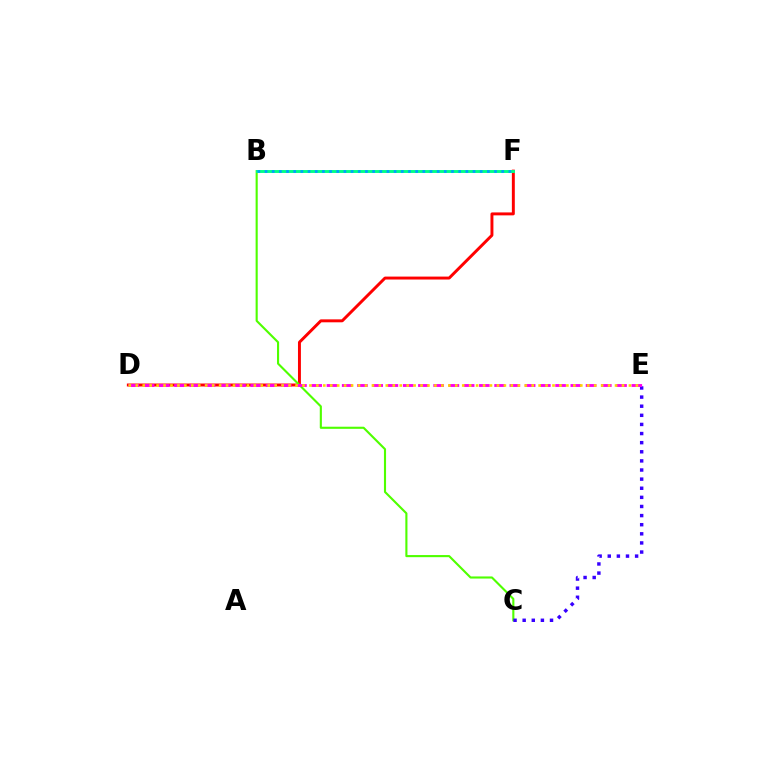{('D', 'F'): [{'color': '#ff0000', 'line_style': 'solid', 'thickness': 2.12}], ('B', 'C'): [{'color': '#4fff00', 'line_style': 'solid', 'thickness': 1.53}], ('C', 'E'): [{'color': '#3700ff', 'line_style': 'dotted', 'thickness': 2.48}], ('D', 'E'): [{'color': '#ff00ed', 'line_style': 'dashed', 'thickness': 2.07}, {'color': '#ffd500', 'line_style': 'dotted', 'thickness': 1.89}], ('B', 'F'): [{'color': '#00ff86', 'line_style': 'solid', 'thickness': 2.09}, {'color': '#009eff', 'line_style': 'dotted', 'thickness': 1.95}]}